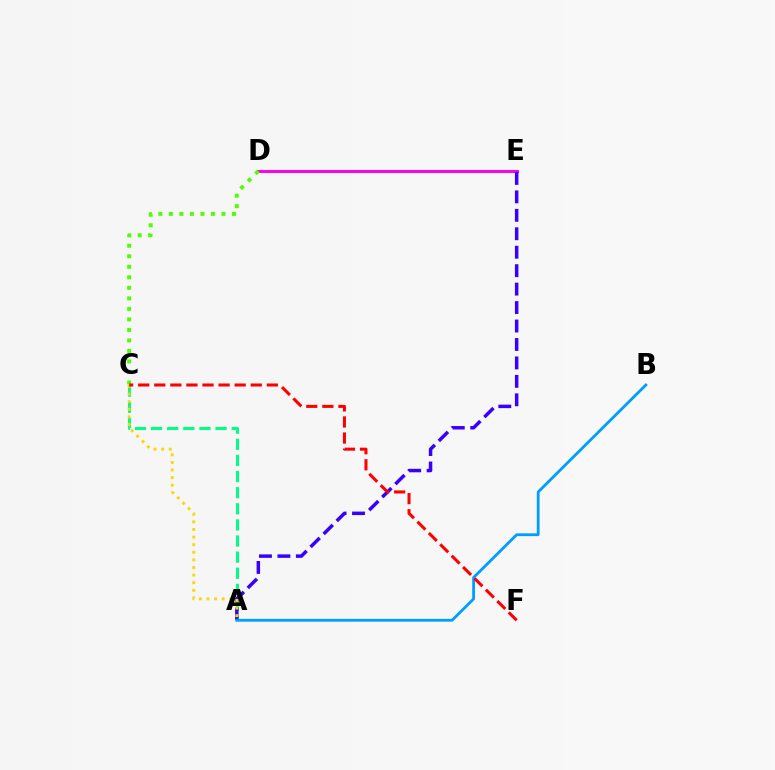{('D', 'E'): [{'color': '#ff00ed', 'line_style': 'solid', 'thickness': 2.16}], ('A', 'C'): [{'color': '#00ff86', 'line_style': 'dashed', 'thickness': 2.19}, {'color': '#ffd500', 'line_style': 'dotted', 'thickness': 2.07}], ('A', 'E'): [{'color': '#3700ff', 'line_style': 'dashed', 'thickness': 2.51}], ('C', 'D'): [{'color': '#4fff00', 'line_style': 'dotted', 'thickness': 2.86}], ('A', 'B'): [{'color': '#009eff', 'line_style': 'solid', 'thickness': 2.02}], ('C', 'F'): [{'color': '#ff0000', 'line_style': 'dashed', 'thickness': 2.18}]}